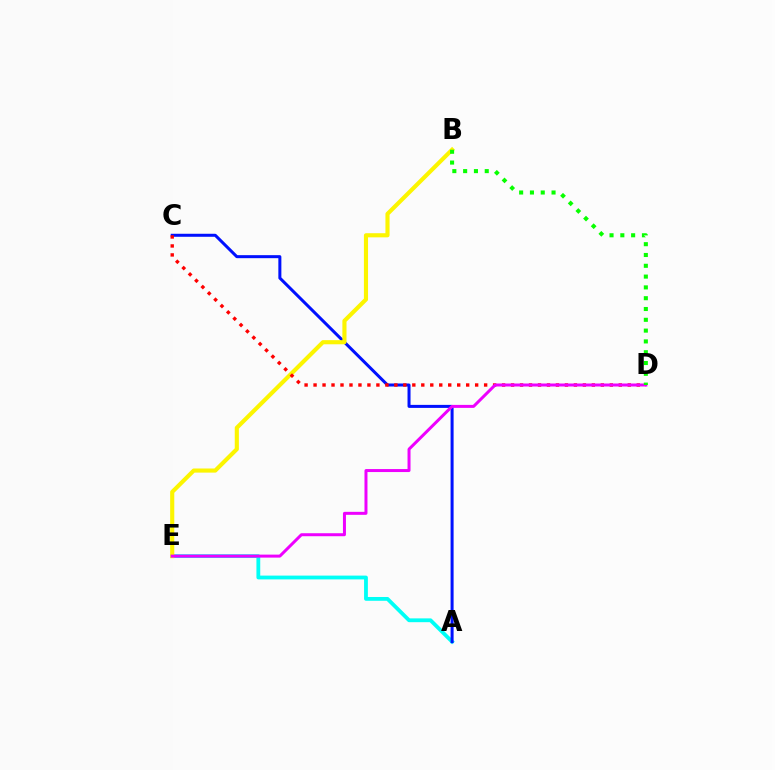{('A', 'E'): [{'color': '#00fff6', 'line_style': 'solid', 'thickness': 2.74}], ('A', 'C'): [{'color': '#0010ff', 'line_style': 'solid', 'thickness': 2.17}], ('B', 'E'): [{'color': '#fcf500', 'line_style': 'solid', 'thickness': 2.97}], ('C', 'D'): [{'color': '#ff0000', 'line_style': 'dotted', 'thickness': 2.44}], ('D', 'E'): [{'color': '#ee00ff', 'line_style': 'solid', 'thickness': 2.16}], ('B', 'D'): [{'color': '#08ff00', 'line_style': 'dotted', 'thickness': 2.94}]}